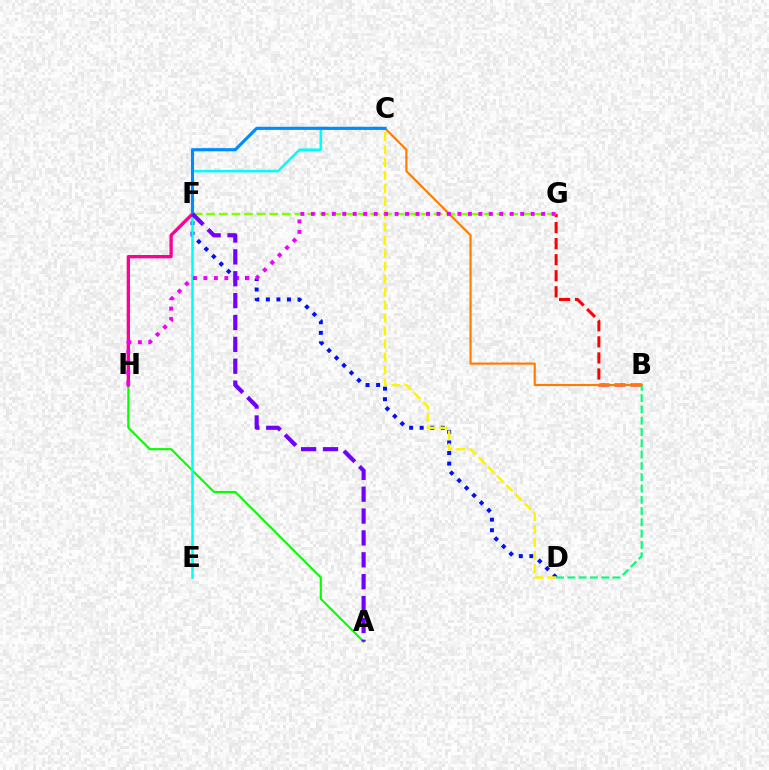{('B', 'G'): [{'color': '#ff0000', 'line_style': 'dashed', 'thickness': 2.18}], ('F', 'G'): [{'color': '#84ff00', 'line_style': 'dashed', 'thickness': 1.72}], ('A', 'H'): [{'color': '#08ff00', 'line_style': 'solid', 'thickness': 1.55}], ('D', 'F'): [{'color': '#0010ff', 'line_style': 'dotted', 'thickness': 2.87}], ('B', 'D'): [{'color': '#00ff74', 'line_style': 'dashed', 'thickness': 1.53}], ('B', 'C'): [{'color': '#ff7c00', 'line_style': 'solid', 'thickness': 1.56}], ('C', 'E'): [{'color': '#00fff6', 'line_style': 'solid', 'thickness': 1.84}], ('F', 'H'): [{'color': '#ff0094', 'line_style': 'solid', 'thickness': 2.39}], ('C', 'D'): [{'color': '#fcf500', 'line_style': 'dashed', 'thickness': 1.76}], ('C', 'F'): [{'color': '#008cff', 'line_style': 'solid', 'thickness': 2.26}], ('G', 'H'): [{'color': '#ee00ff', 'line_style': 'dotted', 'thickness': 2.84}], ('A', 'F'): [{'color': '#7200ff', 'line_style': 'dashed', 'thickness': 2.97}]}